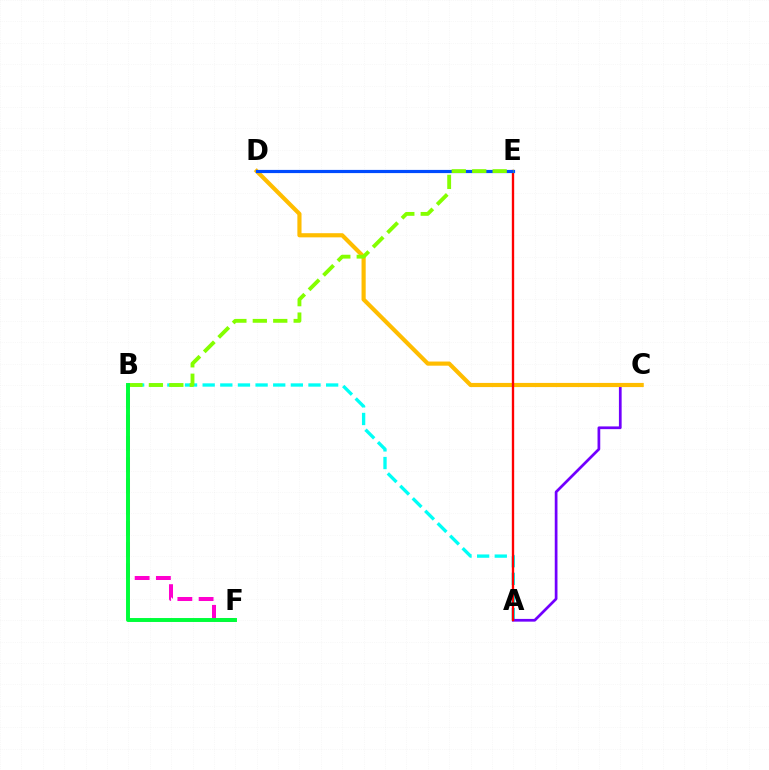{('A', 'B'): [{'color': '#00fff6', 'line_style': 'dashed', 'thickness': 2.4}], ('B', 'F'): [{'color': '#ff00cf', 'line_style': 'dashed', 'thickness': 2.89}, {'color': '#00ff39', 'line_style': 'solid', 'thickness': 2.83}], ('A', 'C'): [{'color': '#7200ff', 'line_style': 'solid', 'thickness': 1.96}], ('C', 'D'): [{'color': '#ffbd00', 'line_style': 'solid', 'thickness': 2.99}], ('A', 'E'): [{'color': '#ff0000', 'line_style': 'solid', 'thickness': 1.69}], ('D', 'E'): [{'color': '#004bff', 'line_style': 'solid', 'thickness': 2.3}], ('B', 'E'): [{'color': '#84ff00', 'line_style': 'dashed', 'thickness': 2.78}]}